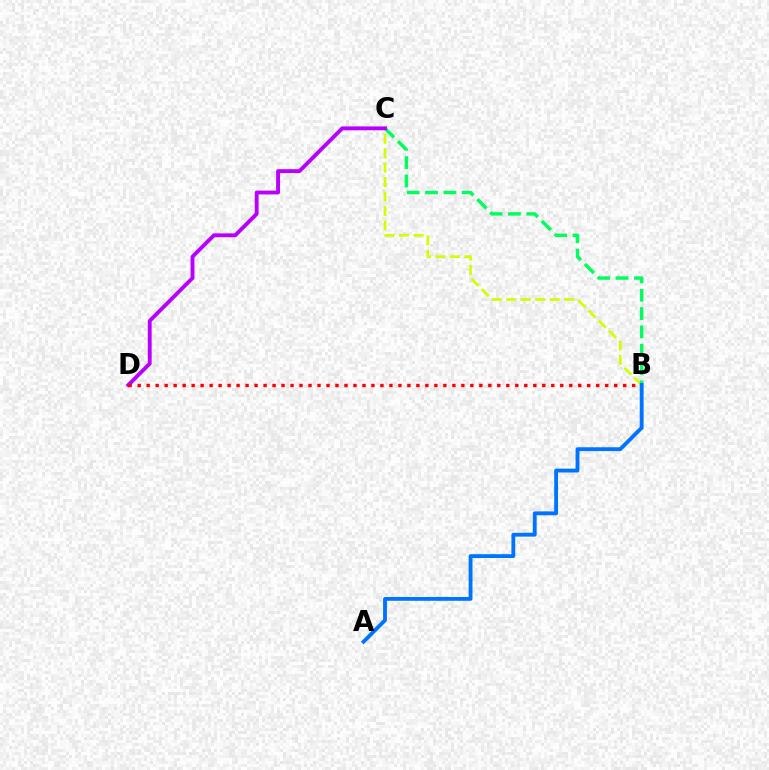{('B', 'C'): [{'color': '#d1ff00', 'line_style': 'dashed', 'thickness': 1.96}, {'color': '#00ff5c', 'line_style': 'dashed', 'thickness': 2.49}], ('C', 'D'): [{'color': '#b900ff', 'line_style': 'solid', 'thickness': 2.78}], ('B', 'D'): [{'color': '#ff0000', 'line_style': 'dotted', 'thickness': 2.44}], ('A', 'B'): [{'color': '#0074ff', 'line_style': 'solid', 'thickness': 2.77}]}